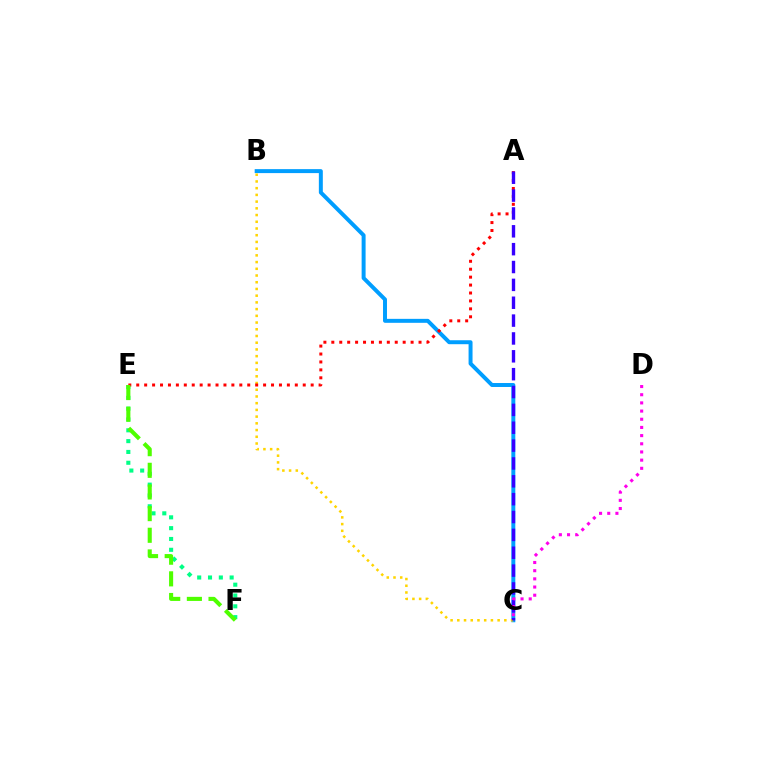{('B', 'C'): [{'color': '#009eff', 'line_style': 'solid', 'thickness': 2.85}, {'color': '#ffd500', 'line_style': 'dotted', 'thickness': 1.83}], ('E', 'F'): [{'color': '#00ff86', 'line_style': 'dotted', 'thickness': 2.94}, {'color': '#4fff00', 'line_style': 'dashed', 'thickness': 2.94}], ('A', 'E'): [{'color': '#ff0000', 'line_style': 'dotted', 'thickness': 2.15}], ('A', 'C'): [{'color': '#3700ff', 'line_style': 'dashed', 'thickness': 2.43}], ('C', 'D'): [{'color': '#ff00ed', 'line_style': 'dotted', 'thickness': 2.22}]}